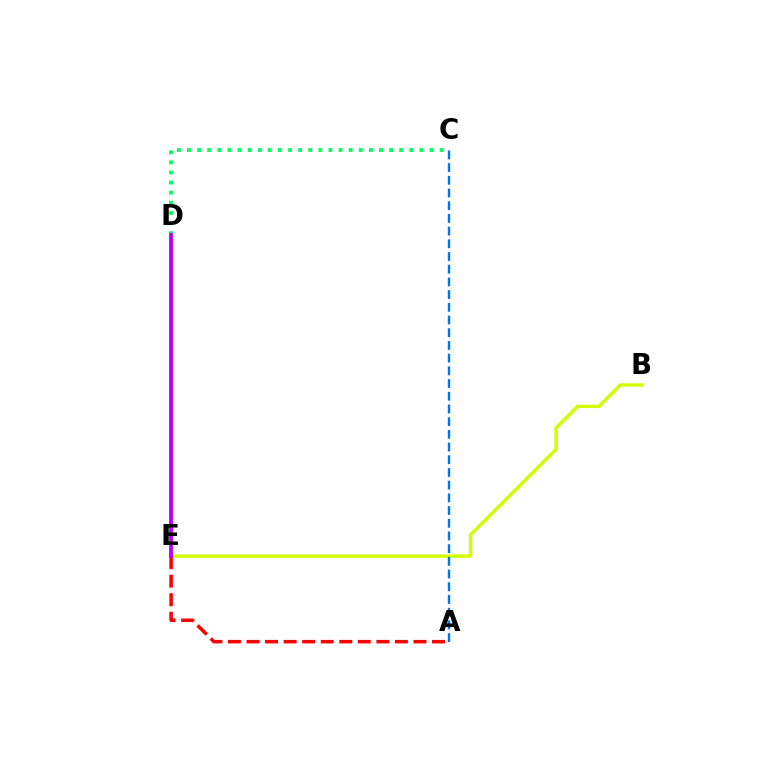{('B', 'E'): [{'color': '#d1ff00', 'line_style': 'solid', 'thickness': 2.45}], ('C', 'D'): [{'color': '#00ff5c', 'line_style': 'dotted', 'thickness': 2.75}], ('A', 'E'): [{'color': '#ff0000', 'line_style': 'dashed', 'thickness': 2.52}], ('A', 'C'): [{'color': '#0074ff', 'line_style': 'dashed', 'thickness': 1.73}], ('D', 'E'): [{'color': '#b900ff', 'line_style': 'solid', 'thickness': 2.74}]}